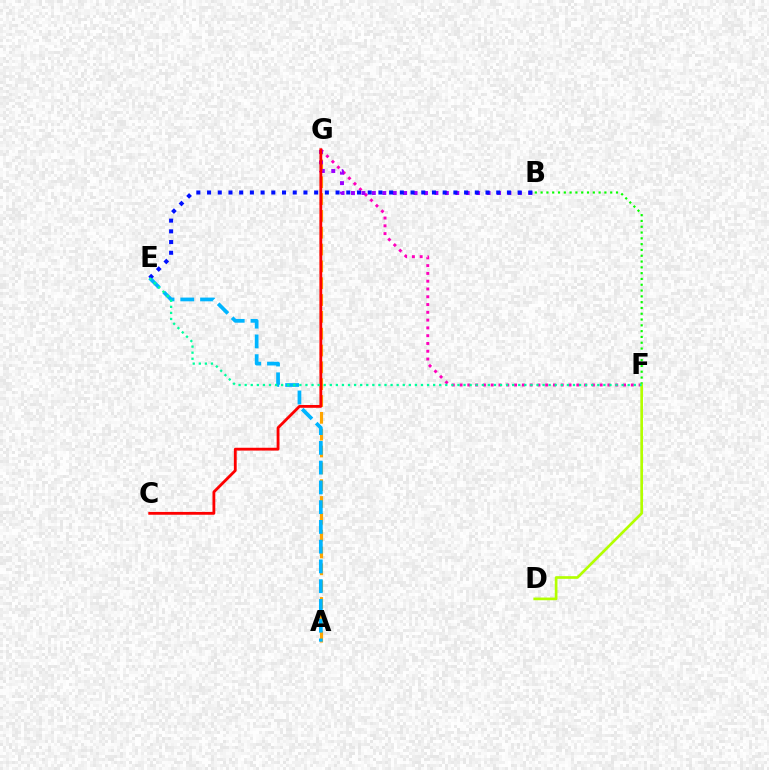{('A', 'G'): [{'color': '#ffa500', 'line_style': 'dashed', 'thickness': 2.29}], ('F', 'G'): [{'color': '#ff00bd', 'line_style': 'dotted', 'thickness': 2.12}], ('B', 'G'): [{'color': '#9b00ff', 'line_style': 'dotted', 'thickness': 2.83}], ('C', 'G'): [{'color': '#ff0000', 'line_style': 'solid', 'thickness': 2.03}], ('B', 'F'): [{'color': '#08ff00', 'line_style': 'dotted', 'thickness': 1.58}], ('D', 'F'): [{'color': '#b3ff00', 'line_style': 'solid', 'thickness': 1.92}], ('A', 'E'): [{'color': '#00b5ff', 'line_style': 'dashed', 'thickness': 2.68}], ('B', 'E'): [{'color': '#0010ff', 'line_style': 'dotted', 'thickness': 2.91}], ('E', 'F'): [{'color': '#00ff9d', 'line_style': 'dotted', 'thickness': 1.65}]}